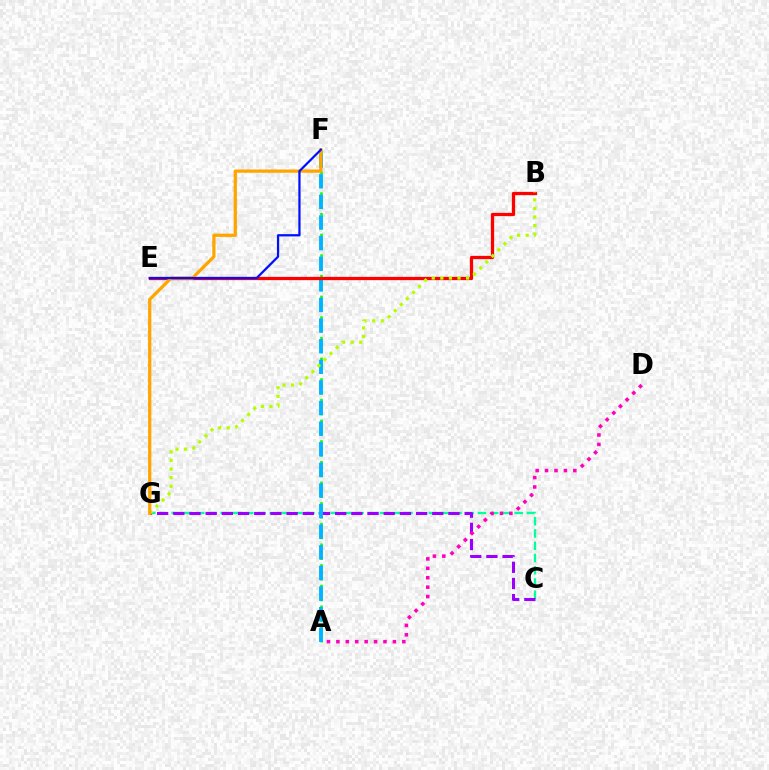{('C', 'G'): [{'color': '#00ff9d', 'line_style': 'dashed', 'thickness': 1.66}, {'color': '#9b00ff', 'line_style': 'dashed', 'thickness': 2.2}], ('A', 'F'): [{'color': '#08ff00', 'line_style': 'dotted', 'thickness': 1.87}, {'color': '#00b5ff', 'line_style': 'dashed', 'thickness': 2.8}], ('A', 'D'): [{'color': '#ff00bd', 'line_style': 'dotted', 'thickness': 2.56}], ('B', 'E'): [{'color': '#ff0000', 'line_style': 'solid', 'thickness': 2.35}], ('B', 'G'): [{'color': '#b3ff00', 'line_style': 'dotted', 'thickness': 2.33}], ('F', 'G'): [{'color': '#ffa500', 'line_style': 'solid', 'thickness': 2.34}], ('E', 'F'): [{'color': '#0010ff', 'line_style': 'solid', 'thickness': 1.61}]}